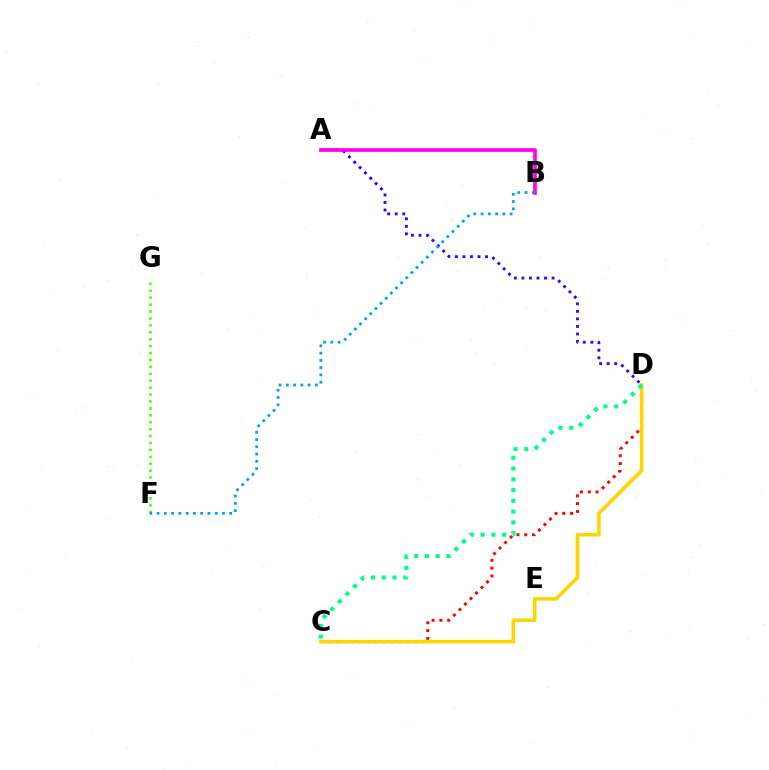{('A', 'D'): [{'color': '#3700ff', 'line_style': 'dotted', 'thickness': 2.05}], ('F', 'G'): [{'color': '#4fff00', 'line_style': 'dotted', 'thickness': 1.88}], ('A', 'B'): [{'color': '#ff00ed', 'line_style': 'solid', 'thickness': 2.65}], ('C', 'D'): [{'color': '#ff0000', 'line_style': 'dotted', 'thickness': 2.12}, {'color': '#ffd500', 'line_style': 'solid', 'thickness': 2.56}, {'color': '#00ff86', 'line_style': 'dotted', 'thickness': 2.92}], ('B', 'F'): [{'color': '#009eff', 'line_style': 'dotted', 'thickness': 1.97}]}